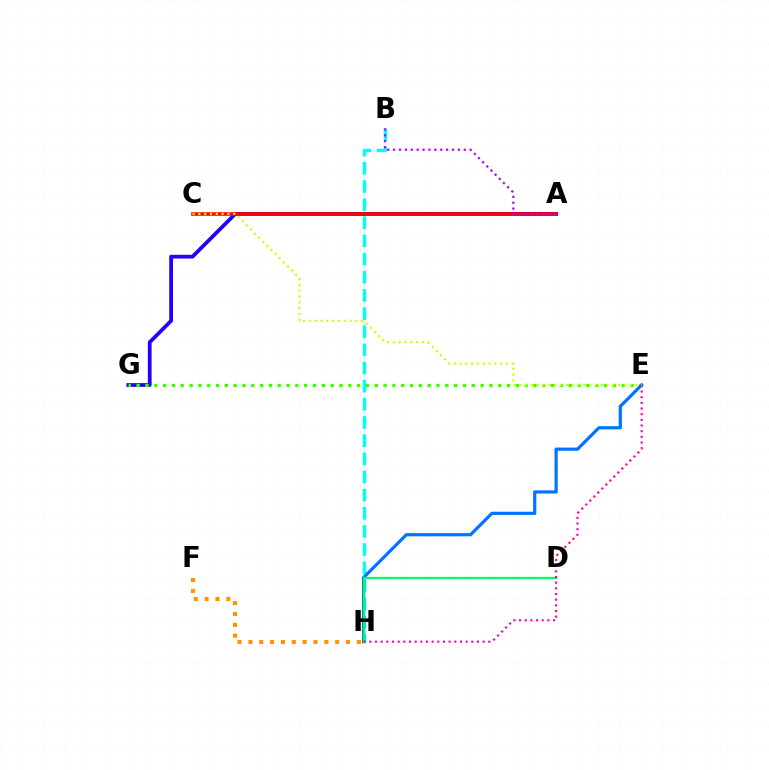{('B', 'H'): [{'color': '#00fff6', 'line_style': 'dashed', 'thickness': 2.47}], ('F', 'H'): [{'color': '#ff9400', 'line_style': 'dotted', 'thickness': 2.95}], ('A', 'G'): [{'color': '#2500ff', 'line_style': 'solid', 'thickness': 2.73}], ('E', 'G'): [{'color': '#3dff00', 'line_style': 'dotted', 'thickness': 2.4}], ('E', 'H'): [{'color': '#0074ff', 'line_style': 'solid', 'thickness': 2.31}, {'color': '#ff00ac', 'line_style': 'dotted', 'thickness': 1.54}], ('D', 'H'): [{'color': '#00ff5c', 'line_style': 'solid', 'thickness': 1.62}], ('A', 'C'): [{'color': '#ff0000', 'line_style': 'solid', 'thickness': 2.56}], ('A', 'B'): [{'color': '#b900ff', 'line_style': 'dotted', 'thickness': 1.6}], ('C', 'E'): [{'color': '#d1ff00', 'line_style': 'dotted', 'thickness': 1.58}]}